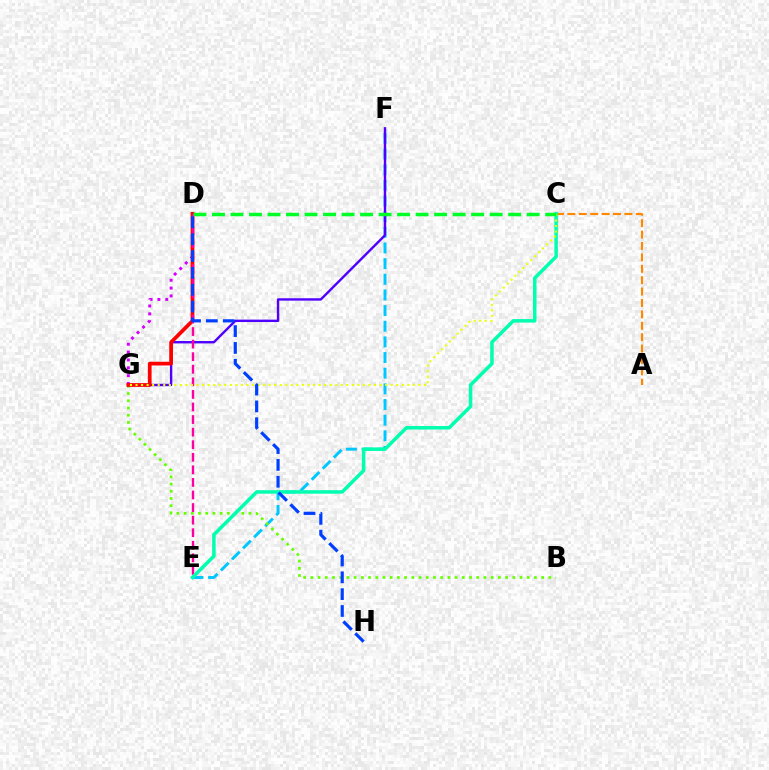{('A', 'C'): [{'color': '#ff8800', 'line_style': 'dashed', 'thickness': 1.55}], ('E', 'F'): [{'color': '#00c7ff', 'line_style': 'dashed', 'thickness': 2.13}], ('D', 'G'): [{'color': '#d600ff', 'line_style': 'dotted', 'thickness': 2.13}, {'color': '#ff0000', 'line_style': 'solid', 'thickness': 2.68}], ('B', 'G'): [{'color': '#66ff00', 'line_style': 'dotted', 'thickness': 1.96}], ('F', 'G'): [{'color': '#4f00ff', 'line_style': 'solid', 'thickness': 1.72}], ('D', 'E'): [{'color': '#ff00a0', 'line_style': 'dashed', 'thickness': 1.71}], ('C', 'E'): [{'color': '#00ffaf', 'line_style': 'solid', 'thickness': 2.52}], ('C', 'G'): [{'color': '#eeff00', 'line_style': 'dotted', 'thickness': 1.51}], ('D', 'H'): [{'color': '#003fff', 'line_style': 'dashed', 'thickness': 2.29}], ('C', 'D'): [{'color': '#00ff27', 'line_style': 'dashed', 'thickness': 2.51}]}